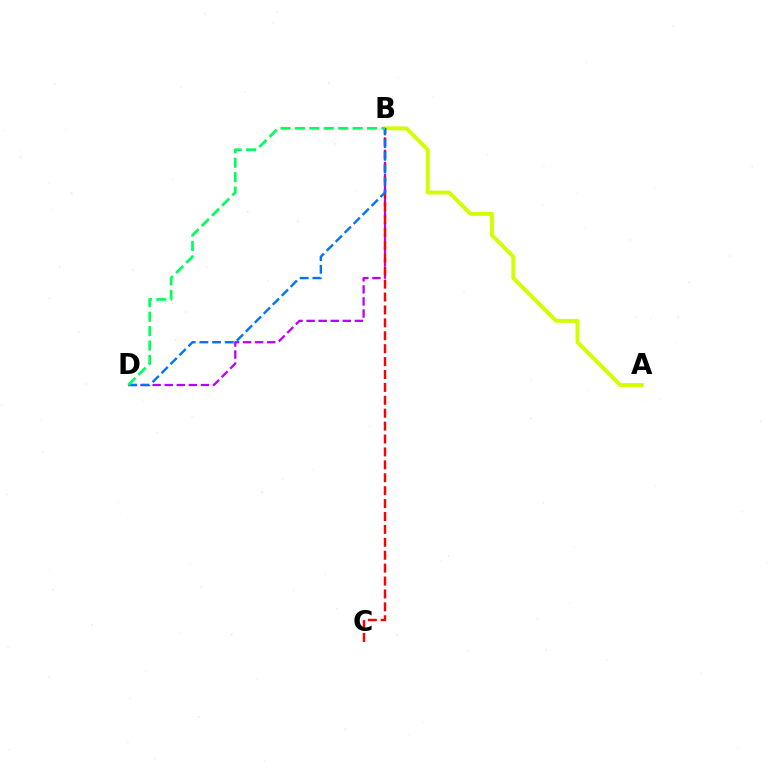{('A', 'B'): [{'color': '#d1ff00', 'line_style': 'solid', 'thickness': 2.82}], ('B', 'D'): [{'color': '#b900ff', 'line_style': 'dashed', 'thickness': 1.64}, {'color': '#0074ff', 'line_style': 'dashed', 'thickness': 1.72}, {'color': '#00ff5c', 'line_style': 'dashed', 'thickness': 1.96}], ('B', 'C'): [{'color': '#ff0000', 'line_style': 'dashed', 'thickness': 1.75}]}